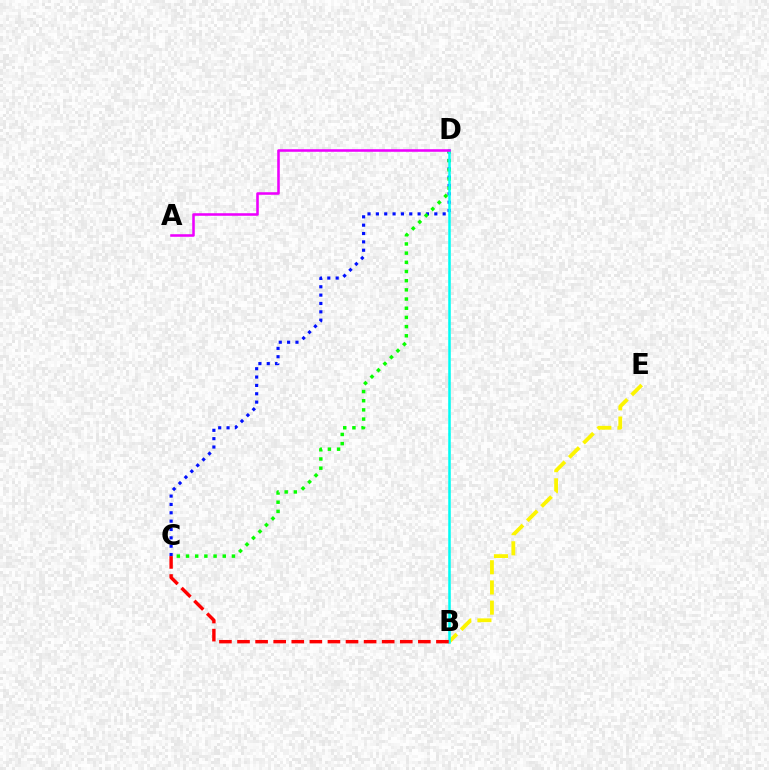{('B', 'E'): [{'color': '#fcf500', 'line_style': 'dashed', 'thickness': 2.74}], ('C', 'D'): [{'color': '#0010ff', 'line_style': 'dotted', 'thickness': 2.27}, {'color': '#08ff00', 'line_style': 'dotted', 'thickness': 2.5}], ('B', 'D'): [{'color': '#00fff6', 'line_style': 'solid', 'thickness': 1.82}], ('A', 'D'): [{'color': '#ee00ff', 'line_style': 'solid', 'thickness': 1.84}], ('B', 'C'): [{'color': '#ff0000', 'line_style': 'dashed', 'thickness': 2.46}]}